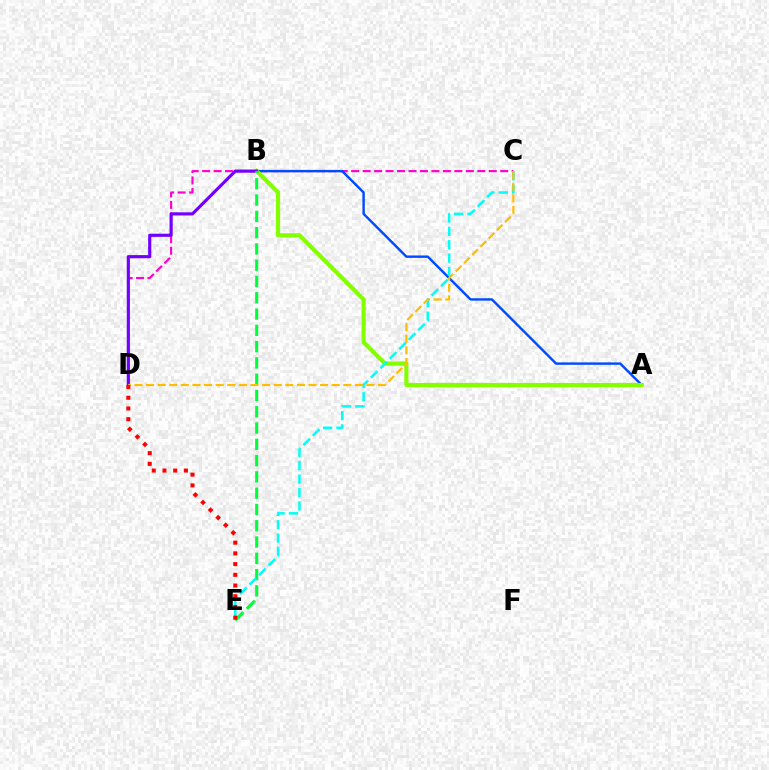{('C', 'D'): [{'color': '#ff00cf', 'line_style': 'dashed', 'thickness': 1.56}, {'color': '#ffbd00', 'line_style': 'dashed', 'thickness': 1.58}], ('A', 'B'): [{'color': '#004bff', 'line_style': 'solid', 'thickness': 1.74}, {'color': '#84ff00', 'line_style': 'solid', 'thickness': 3.0}], ('B', 'D'): [{'color': '#7200ff', 'line_style': 'solid', 'thickness': 2.27}], ('B', 'E'): [{'color': '#00ff39', 'line_style': 'dashed', 'thickness': 2.21}], ('C', 'E'): [{'color': '#00fff6', 'line_style': 'dashed', 'thickness': 1.82}], ('D', 'E'): [{'color': '#ff0000', 'line_style': 'dotted', 'thickness': 2.91}]}